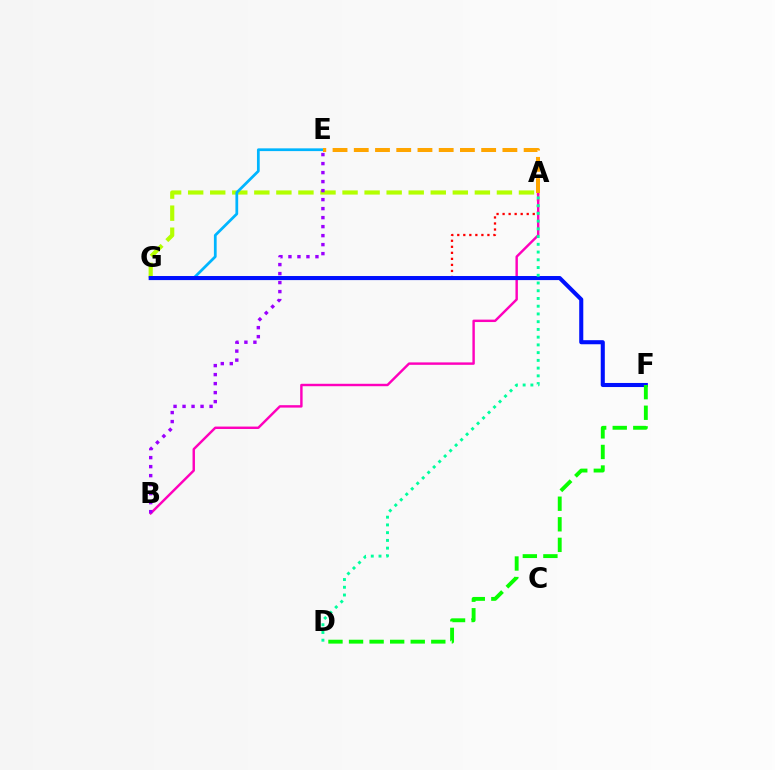{('A', 'G'): [{'color': '#ff0000', 'line_style': 'dotted', 'thickness': 1.64}, {'color': '#b3ff00', 'line_style': 'dashed', 'thickness': 3.0}], ('A', 'B'): [{'color': '#ff00bd', 'line_style': 'solid', 'thickness': 1.75}], ('E', 'G'): [{'color': '#00b5ff', 'line_style': 'solid', 'thickness': 1.98}], ('F', 'G'): [{'color': '#0010ff', 'line_style': 'solid', 'thickness': 2.93}], ('D', 'F'): [{'color': '#08ff00', 'line_style': 'dashed', 'thickness': 2.79}], ('A', 'D'): [{'color': '#00ff9d', 'line_style': 'dotted', 'thickness': 2.1}], ('A', 'E'): [{'color': '#ffa500', 'line_style': 'dashed', 'thickness': 2.88}], ('B', 'E'): [{'color': '#9b00ff', 'line_style': 'dotted', 'thickness': 2.45}]}